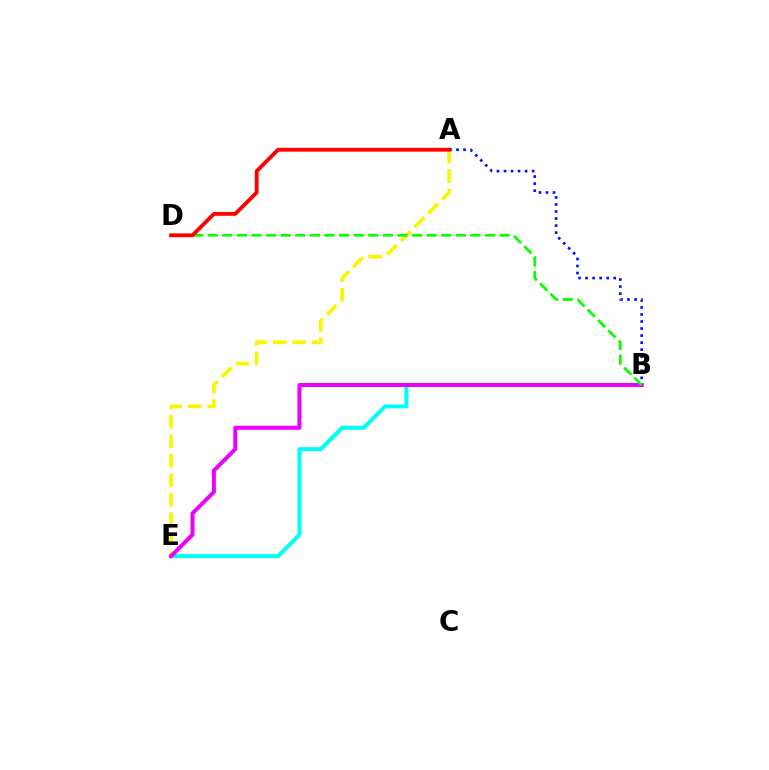{('A', 'E'): [{'color': '#fcf500', 'line_style': 'dashed', 'thickness': 2.65}], ('B', 'E'): [{'color': '#00fff6', 'line_style': 'solid', 'thickness': 2.9}, {'color': '#ee00ff', 'line_style': 'solid', 'thickness': 2.87}], ('A', 'B'): [{'color': '#0010ff', 'line_style': 'dotted', 'thickness': 1.91}], ('B', 'D'): [{'color': '#08ff00', 'line_style': 'dashed', 'thickness': 1.98}], ('A', 'D'): [{'color': '#ff0000', 'line_style': 'solid', 'thickness': 2.76}]}